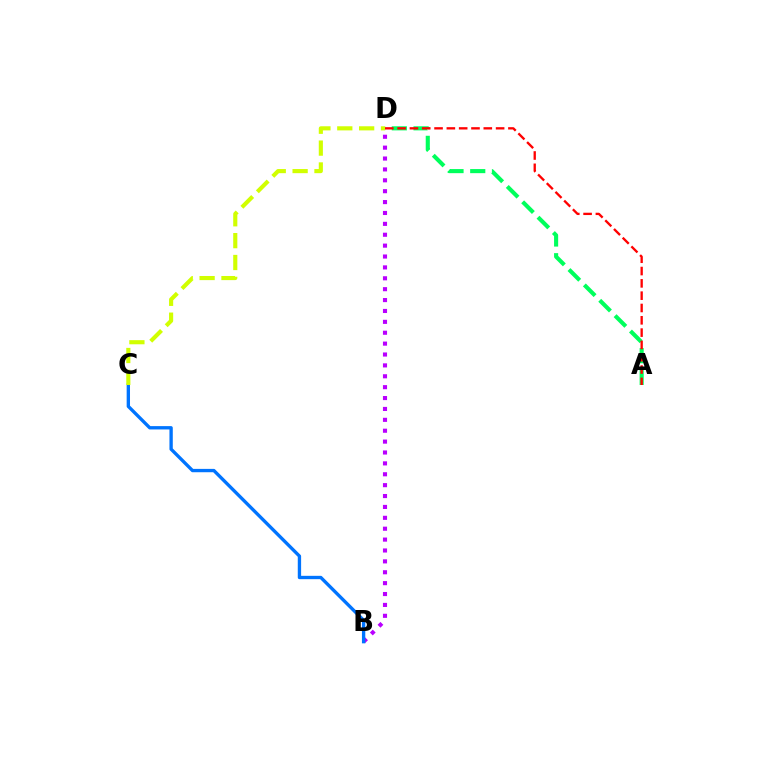{('A', 'D'): [{'color': '#00ff5c', 'line_style': 'dashed', 'thickness': 2.95}, {'color': '#ff0000', 'line_style': 'dashed', 'thickness': 1.67}], ('B', 'D'): [{'color': '#b900ff', 'line_style': 'dotted', 'thickness': 2.96}], ('B', 'C'): [{'color': '#0074ff', 'line_style': 'solid', 'thickness': 2.41}], ('C', 'D'): [{'color': '#d1ff00', 'line_style': 'dashed', 'thickness': 2.97}]}